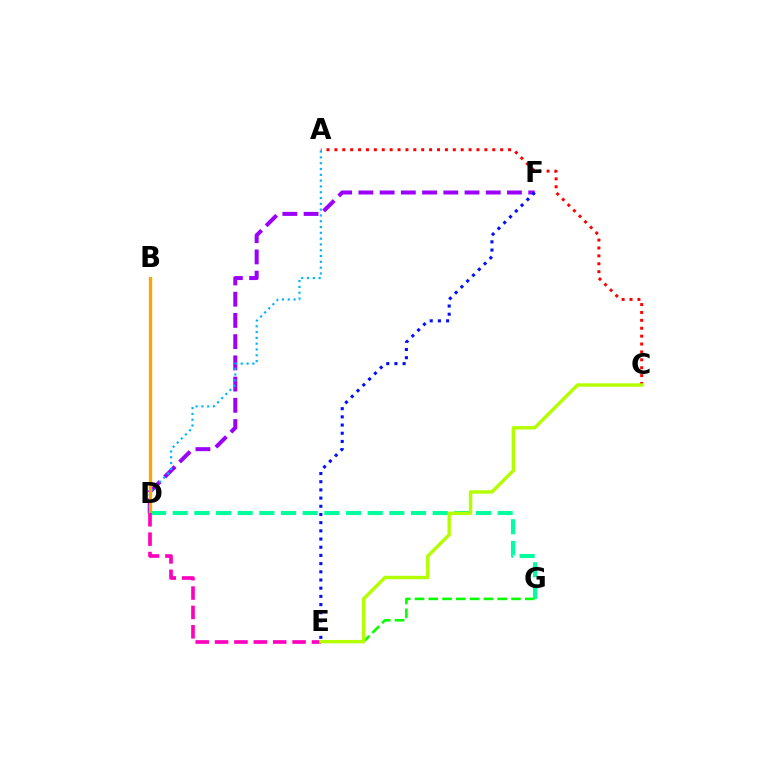{('E', 'G'): [{'color': '#08ff00', 'line_style': 'dashed', 'thickness': 1.87}], ('D', 'F'): [{'color': '#9b00ff', 'line_style': 'dashed', 'thickness': 2.88}], ('A', 'D'): [{'color': '#00b5ff', 'line_style': 'dotted', 'thickness': 1.58}], ('B', 'D'): [{'color': '#ffa500', 'line_style': 'solid', 'thickness': 2.34}], ('D', 'G'): [{'color': '#00ff9d', 'line_style': 'dashed', 'thickness': 2.94}], ('D', 'E'): [{'color': '#ff00bd', 'line_style': 'dashed', 'thickness': 2.63}], ('A', 'C'): [{'color': '#ff0000', 'line_style': 'dotted', 'thickness': 2.14}], ('E', 'F'): [{'color': '#0010ff', 'line_style': 'dotted', 'thickness': 2.23}], ('C', 'E'): [{'color': '#b3ff00', 'line_style': 'solid', 'thickness': 2.45}]}